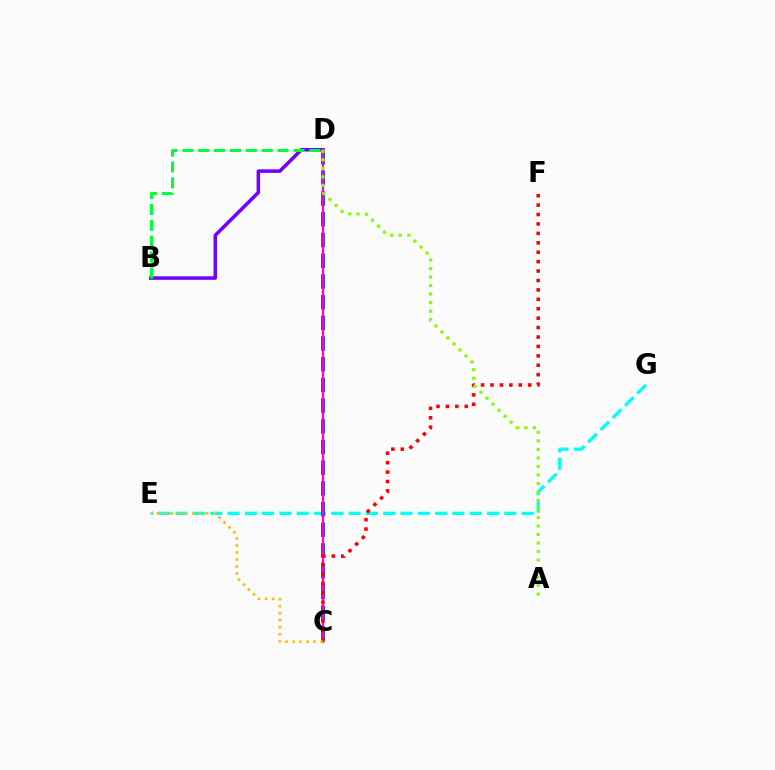{('B', 'D'): [{'color': '#7200ff', 'line_style': 'solid', 'thickness': 2.53}, {'color': '#00ff39', 'line_style': 'dashed', 'thickness': 2.16}], ('E', 'G'): [{'color': '#00fff6', 'line_style': 'dashed', 'thickness': 2.35}], ('C', 'D'): [{'color': '#004bff', 'line_style': 'dashed', 'thickness': 2.81}, {'color': '#ff00cf', 'line_style': 'solid', 'thickness': 1.62}], ('C', 'F'): [{'color': '#ff0000', 'line_style': 'dotted', 'thickness': 2.56}], ('A', 'D'): [{'color': '#84ff00', 'line_style': 'dotted', 'thickness': 2.31}], ('C', 'E'): [{'color': '#ffbd00', 'line_style': 'dotted', 'thickness': 1.91}]}